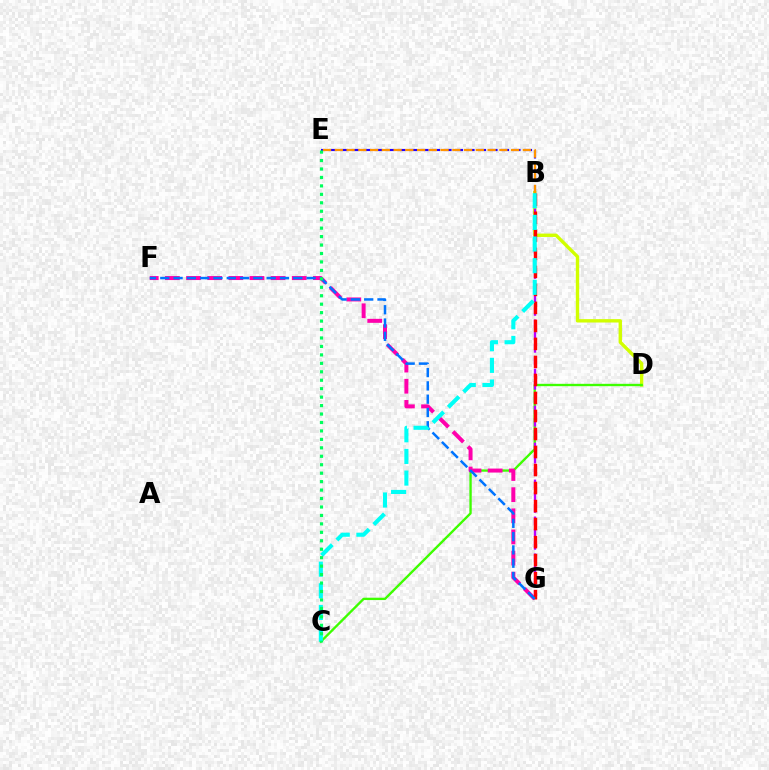{('B', 'D'): [{'color': '#d1ff00', 'line_style': 'solid', 'thickness': 2.43}], ('C', 'D'): [{'color': '#3dff00', 'line_style': 'solid', 'thickness': 1.7}], ('B', 'G'): [{'color': '#b900ff', 'line_style': 'dashed', 'thickness': 1.67}, {'color': '#ff0000', 'line_style': 'dashed', 'thickness': 2.45}], ('B', 'E'): [{'color': '#2500ff', 'line_style': 'dashed', 'thickness': 1.56}, {'color': '#ff9400', 'line_style': 'dashed', 'thickness': 1.6}], ('F', 'G'): [{'color': '#ff00ac', 'line_style': 'dashed', 'thickness': 2.87}, {'color': '#0074ff', 'line_style': 'dashed', 'thickness': 1.81}], ('B', 'C'): [{'color': '#00fff6', 'line_style': 'dashed', 'thickness': 2.94}], ('C', 'E'): [{'color': '#00ff5c', 'line_style': 'dotted', 'thickness': 2.3}]}